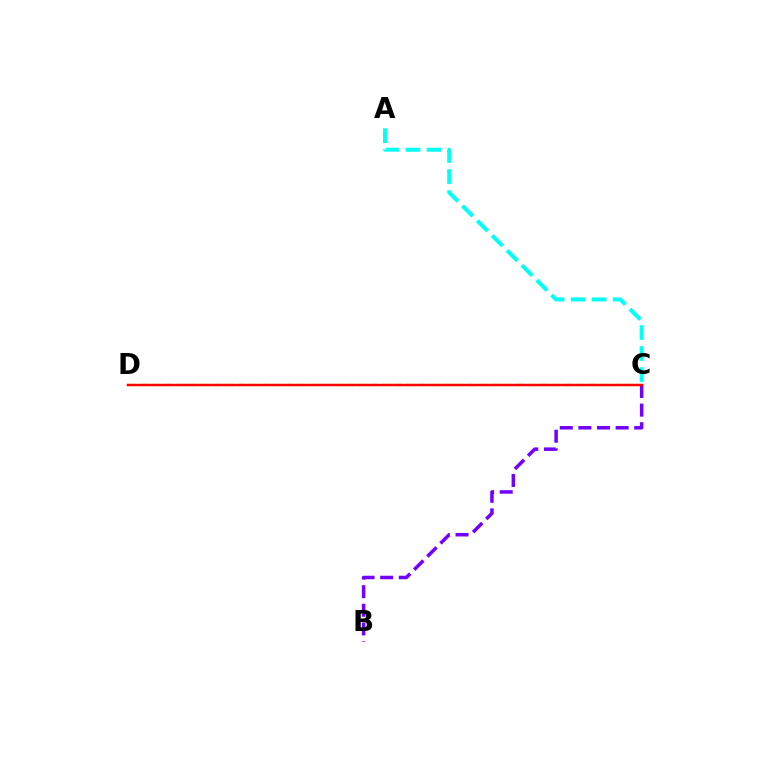{('C', 'D'): [{'color': '#84ff00', 'line_style': 'dashed', 'thickness': 1.65}, {'color': '#ff0000', 'line_style': 'solid', 'thickness': 1.77}], ('B', 'C'): [{'color': '#7200ff', 'line_style': 'dashed', 'thickness': 2.53}], ('A', 'C'): [{'color': '#00fff6', 'line_style': 'dashed', 'thickness': 2.86}]}